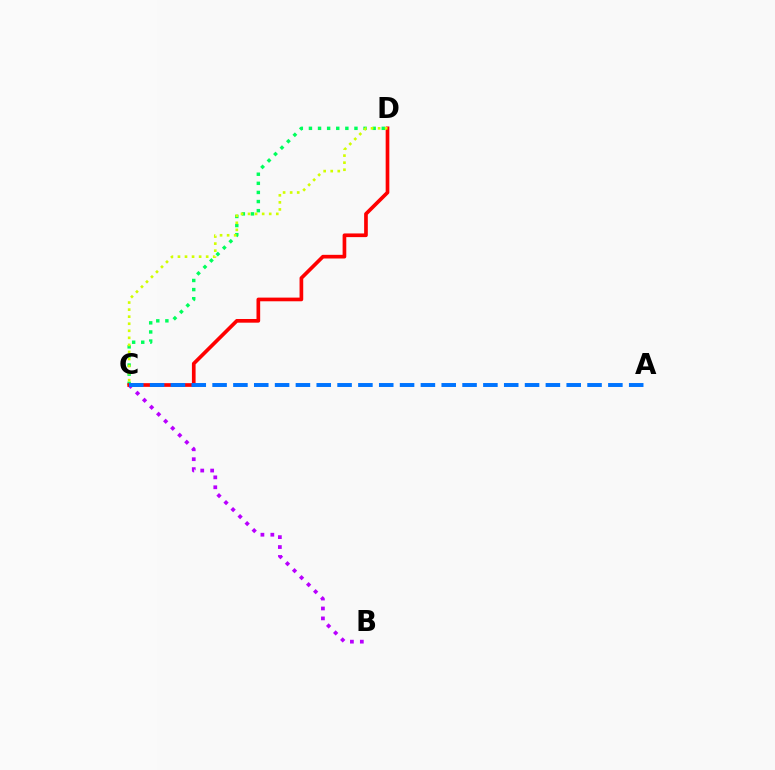{('C', 'D'): [{'color': '#00ff5c', 'line_style': 'dotted', 'thickness': 2.47}, {'color': '#ff0000', 'line_style': 'solid', 'thickness': 2.65}, {'color': '#d1ff00', 'line_style': 'dotted', 'thickness': 1.92}], ('B', 'C'): [{'color': '#b900ff', 'line_style': 'dotted', 'thickness': 2.7}], ('A', 'C'): [{'color': '#0074ff', 'line_style': 'dashed', 'thickness': 2.83}]}